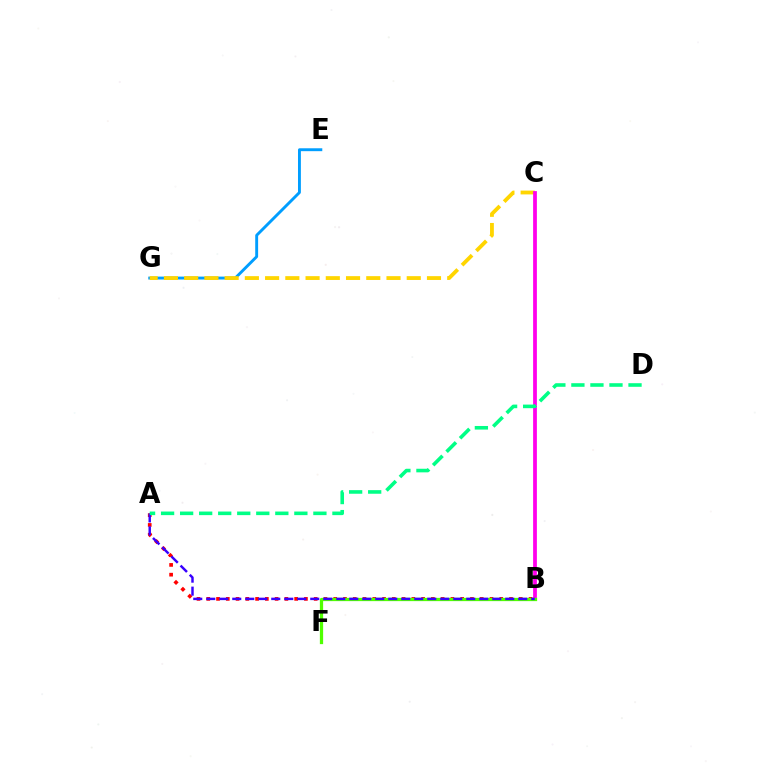{('E', 'G'): [{'color': '#009eff', 'line_style': 'solid', 'thickness': 2.08}], ('C', 'G'): [{'color': '#ffd500', 'line_style': 'dashed', 'thickness': 2.75}], ('A', 'B'): [{'color': '#ff0000', 'line_style': 'dotted', 'thickness': 2.65}, {'color': '#3700ff', 'line_style': 'dashed', 'thickness': 1.77}], ('B', 'C'): [{'color': '#ff00ed', 'line_style': 'solid', 'thickness': 2.71}], ('B', 'F'): [{'color': '#4fff00', 'line_style': 'solid', 'thickness': 2.34}], ('A', 'D'): [{'color': '#00ff86', 'line_style': 'dashed', 'thickness': 2.59}]}